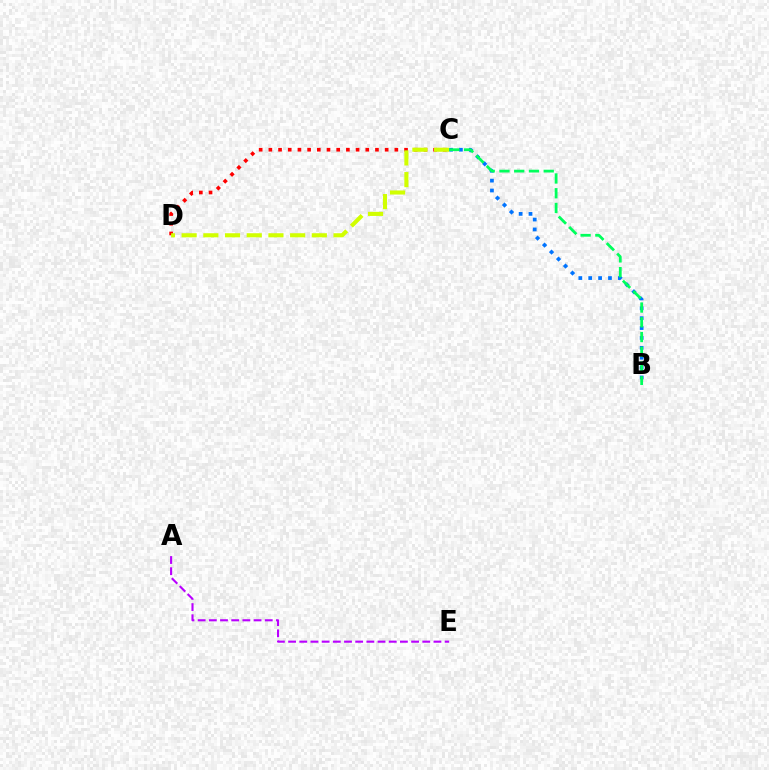{('B', 'C'): [{'color': '#0074ff', 'line_style': 'dotted', 'thickness': 2.68}, {'color': '#00ff5c', 'line_style': 'dashed', 'thickness': 2.0}], ('C', 'D'): [{'color': '#ff0000', 'line_style': 'dotted', 'thickness': 2.63}, {'color': '#d1ff00', 'line_style': 'dashed', 'thickness': 2.95}], ('A', 'E'): [{'color': '#b900ff', 'line_style': 'dashed', 'thickness': 1.52}]}